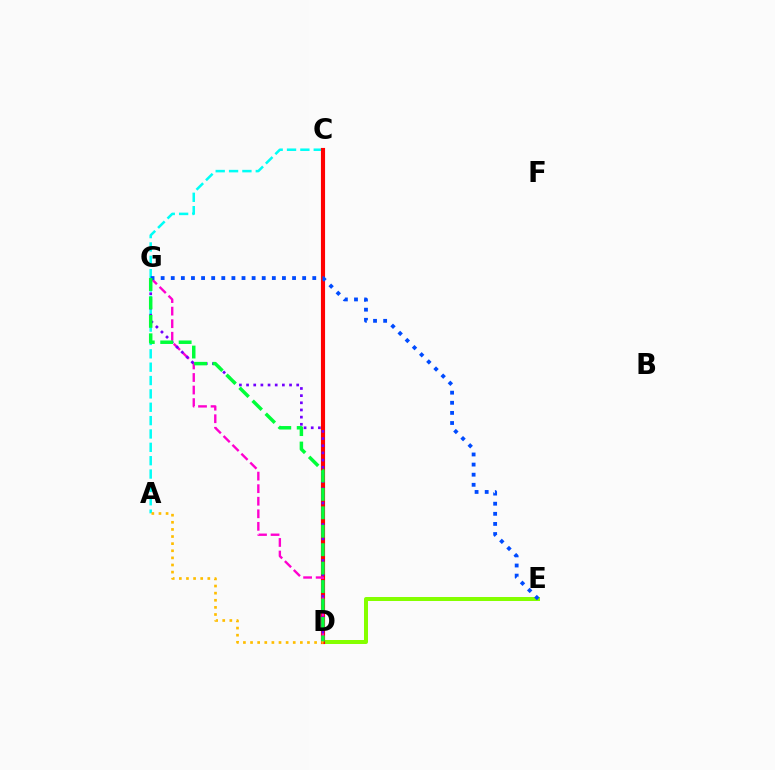{('A', 'C'): [{'color': '#00fff6', 'line_style': 'dashed', 'thickness': 1.81}], ('D', 'E'): [{'color': '#84ff00', 'line_style': 'solid', 'thickness': 2.88}], ('C', 'D'): [{'color': '#ff0000', 'line_style': 'solid', 'thickness': 2.97}], ('D', 'G'): [{'color': '#ff00cf', 'line_style': 'dashed', 'thickness': 1.71}, {'color': '#7200ff', 'line_style': 'dotted', 'thickness': 1.95}, {'color': '#00ff39', 'line_style': 'dashed', 'thickness': 2.5}], ('E', 'G'): [{'color': '#004bff', 'line_style': 'dotted', 'thickness': 2.75}], ('A', 'D'): [{'color': '#ffbd00', 'line_style': 'dotted', 'thickness': 1.93}]}